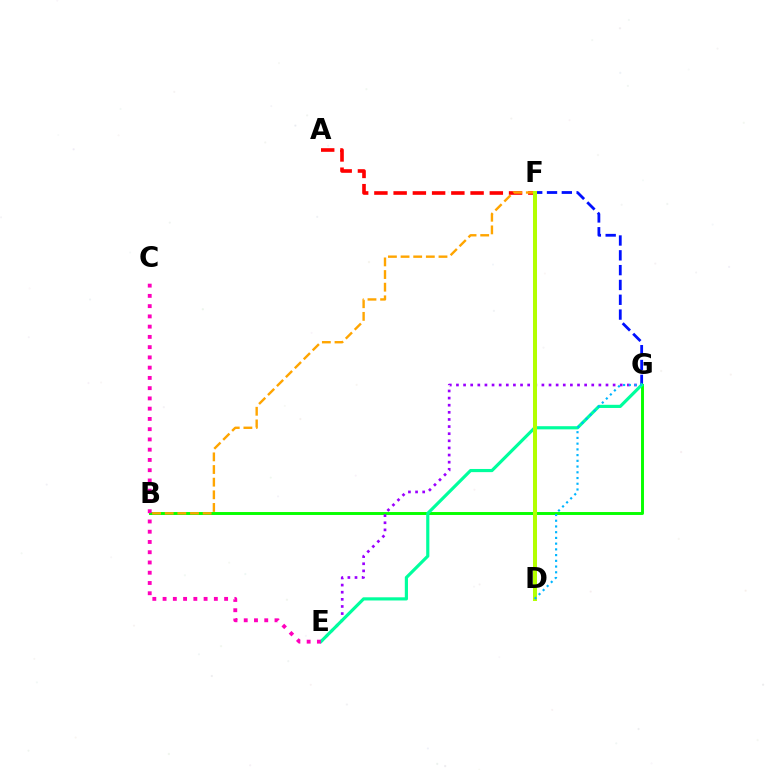{('A', 'F'): [{'color': '#ff0000', 'line_style': 'dashed', 'thickness': 2.61}], ('B', 'G'): [{'color': '#08ff00', 'line_style': 'solid', 'thickness': 2.11}], ('F', 'G'): [{'color': '#0010ff', 'line_style': 'dashed', 'thickness': 2.01}], ('B', 'F'): [{'color': '#ffa500', 'line_style': 'dashed', 'thickness': 1.72}], ('E', 'G'): [{'color': '#9b00ff', 'line_style': 'dotted', 'thickness': 1.93}, {'color': '#00ff9d', 'line_style': 'solid', 'thickness': 2.28}], ('C', 'E'): [{'color': '#ff00bd', 'line_style': 'dotted', 'thickness': 2.79}], ('D', 'F'): [{'color': '#b3ff00', 'line_style': 'solid', 'thickness': 2.89}], ('D', 'G'): [{'color': '#00b5ff', 'line_style': 'dotted', 'thickness': 1.56}]}